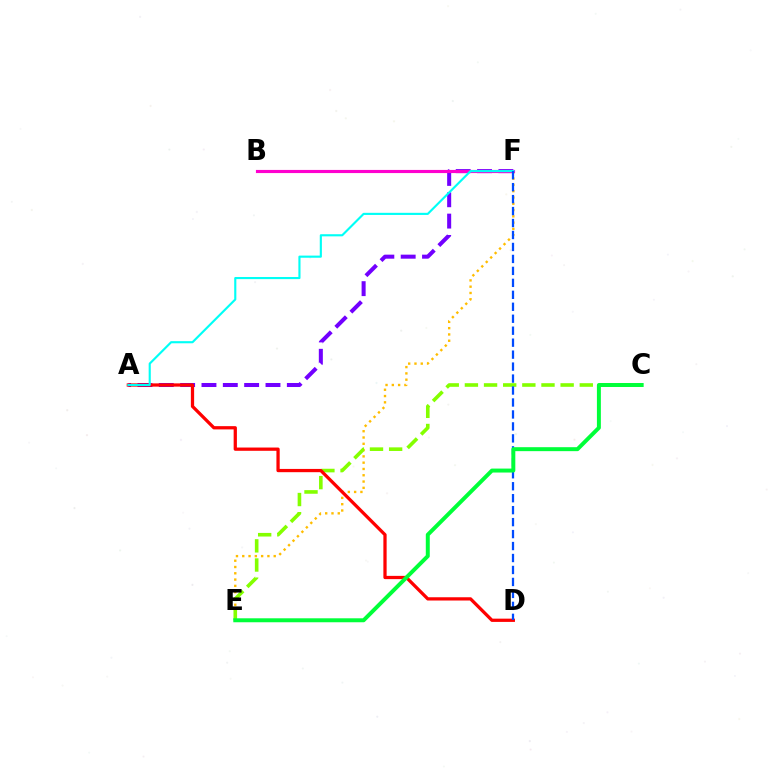{('E', 'F'): [{'color': '#ffbd00', 'line_style': 'dotted', 'thickness': 1.71}], ('A', 'F'): [{'color': '#7200ff', 'line_style': 'dashed', 'thickness': 2.9}, {'color': '#00fff6', 'line_style': 'solid', 'thickness': 1.54}], ('C', 'E'): [{'color': '#84ff00', 'line_style': 'dashed', 'thickness': 2.6}, {'color': '#00ff39', 'line_style': 'solid', 'thickness': 2.85}], ('A', 'D'): [{'color': '#ff0000', 'line_style': 'solid', 'thickness': 2.35}], ('B', 'F'): [{'color': '#ff00cf', 'line_style': 'solid', 'thickness': 2.26}], ('D', 'F'): [{'color': '#004bff', 'line_style': 'dashed', 'thickness': 1.63}]}